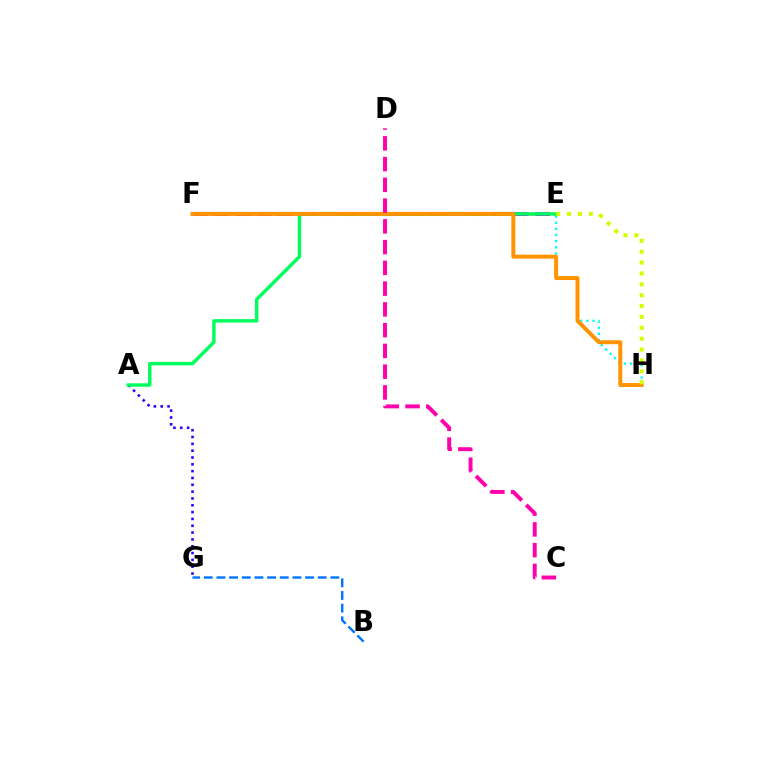{('A', 'G'): [{'color': '#2500ff', 'line_style': 'dotted', 'thickness': 1.85}], ('B', 'G'): [{'color': '#0074ff', 'line_style': 'dashed', 'thickness': 1.72}], ('E', 'F'): [{'color': '#ff0000', 'line_style': 'dotted', 'thickness': 1.62}, {'color': '#3dff00', 'line_style': 'dotted', 'thickness': 2.1}, {'color': '#b900ff', 'line_style': 'dashed', 'thickness': 2.9}], ('E', 'H'): [{'color': '#00fff6', 'line_style': 'dotted', 'thickness': 1.67}, {'color': '#d1ff00', 'line_style': 'dotted', 'thickness': 2.96}], ('A', 'E'): [{'color': '#00ff5c', 'line_style': 'solid', 'thickness': 2.48}], ('F', 'H'): [{'color': '#ff9400', 'line_style': 'solid', 'thickness': 2.86}], ('C', 'D'): [{'color': '#ff00ac', 'line_style': 'dashed', 'thickness': 2.82}]}